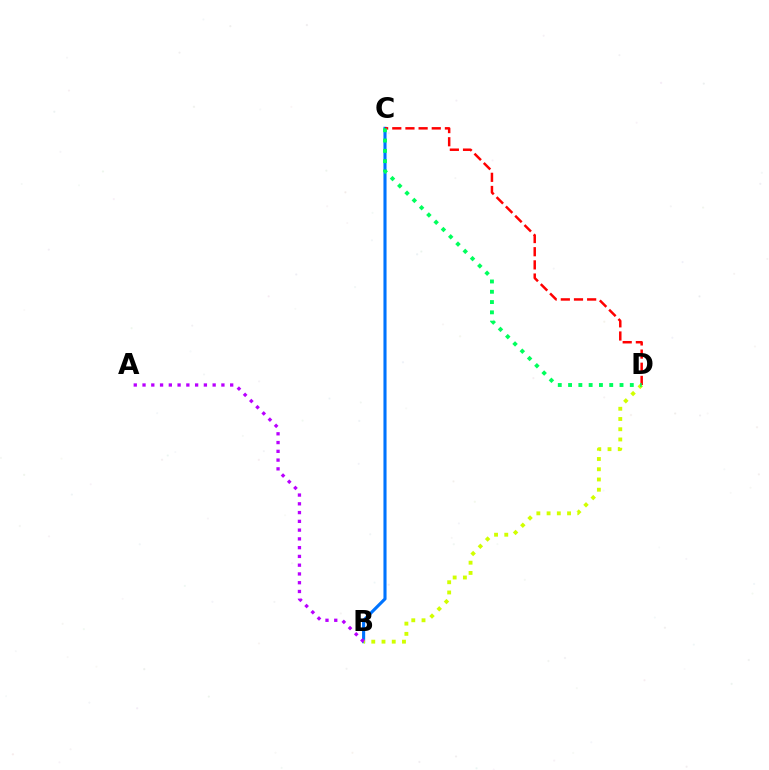{('B', 'C'): [{'color': '#0074ff', 'line_style': 'solid', 'thickness': 2.23}], ('B', 'D'): [{'color': '#d1ff00', 'line_style': 'dotted', 'thickness': 2.78}], ('A', 'B'): [{'color': '#b900ff', 'line_style': 'dotted', 'thickness': 2.38}], ('C', 'D'): [{'color': '#ff0000', 'line_style': 'dashed', 'thickness': 1.79}, {'color': '#00ff5c', 'line_style': 'dotted', 'thickness': 2.8}]}